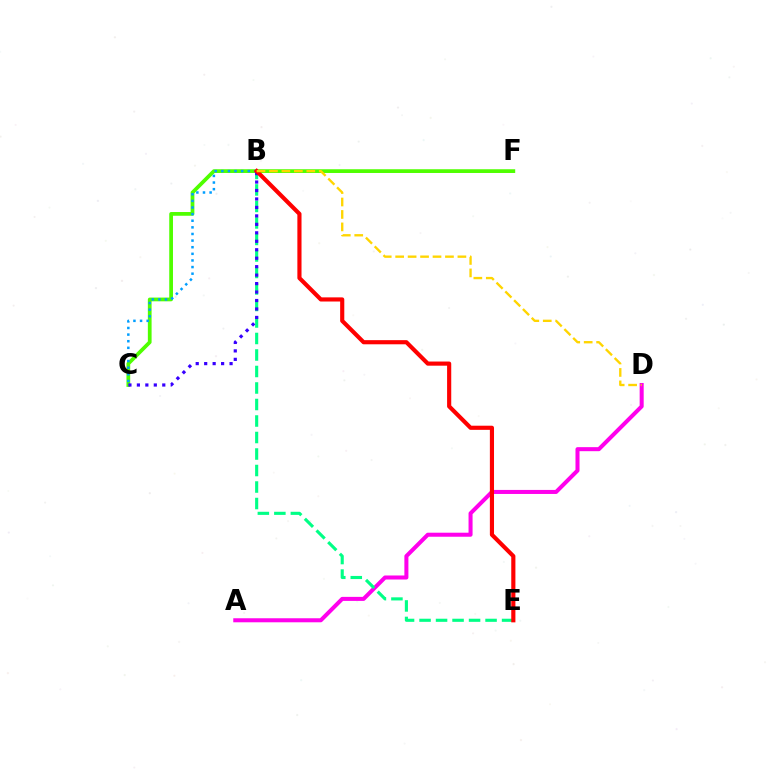{('A', 'D'): [{'color': '#ff00ed', 'line_style': 'solid', 'thickness': 2.9}], ('C', 'F'): [{'color': '#4fff00', 'line_style': 'solid', 'thickness': 2.69}], ('B', 'E'): [{'color': '#00ff86', 'line_style': 'dashed', 'thickness': 2.24}, {'color': '#ff0000', 'line_style': 'solid', 'thickness': 2.98}], ('B', 'C'): [{'color': '#009eff', 'line_style': 'dotted', 'thickness': 1.8}, {'color': '#3700ff', 'line_style': 'dotted', 'thickness': 2.3}], ('B', 'D'): [{'color': '#ffd500', 'line_style': 'dashed', 'thickness': 1.69}]}